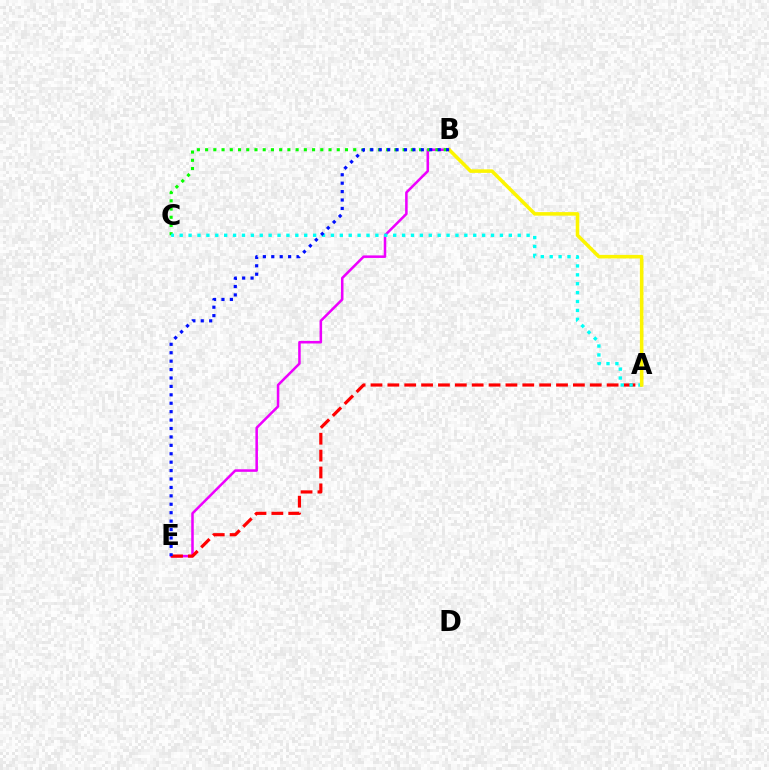{('B', 'E'): [{'color': '#ee00ff', 'line_style': 'solid', 'thickness': 1.83}, {'color': '#0010ff', 'line_style': 'dotted', 'thickness': 2.29}], ('B', 'C'): [{'color': '#08ff00', 'line_style': 'dotted', 'thickness': 2.24}], ('A', 'E'): [{'color': '#ff0000', 'line_style': 'dashed', 'thickness': 2.29}], ('A', 'C'): [{'color': '#00fff6', 'line_style': 'dotted', 'thickness': 2.42}], ('A', 'B'): [{'color': '#fcf500', 'line_style': 'solid', 'thickness': 2.56}]}